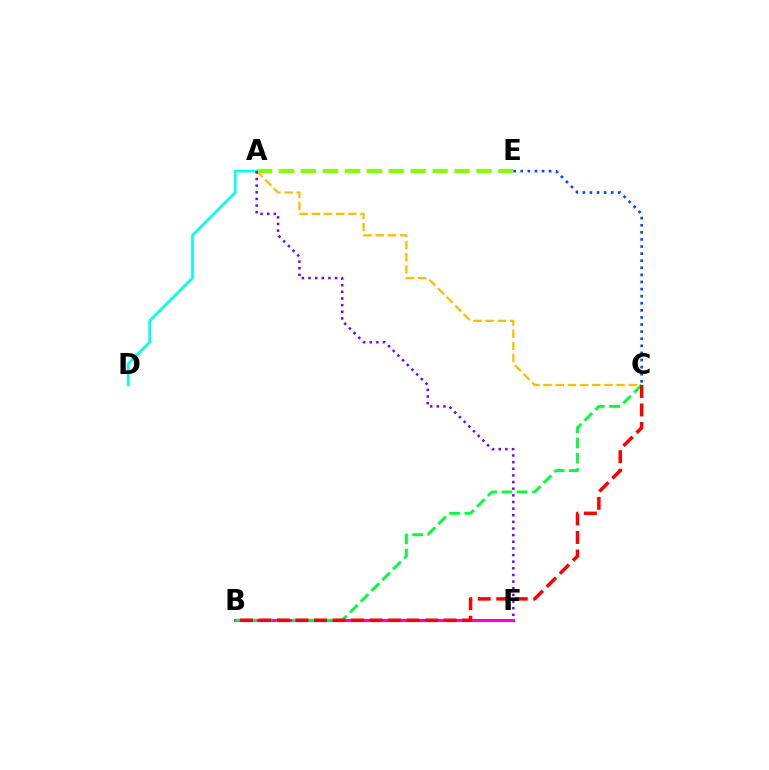{('A', 'E'): [{'color': '#84ff00', 'line_style': 'dashed', 'thickness': 2.98}], ('A', 'D'): [{'color': '#00fff6', 'line_style': 'solid', 'thickness': 1.96}], ('B', 'F'): [{'color': '#ff00cf', 'line_style': 'solid', 'thickness': 2.27}], ('A', 'C'): [{'color': '#ffbd00', 'line_style': 'dashed', 'thickness': 1.65}], ('B', 'C'): [{'color': '#00ff39', 'line_style': 'dashed', 'thickness': 2.08}, {'color': '#ff0000', 'line_style': 'dashed', 'thickness': 2.52}], ('C', 'E'): [{'color': '#004bff', 'line_style': 'dotted', 'thickness': 1.93}], ('A', 'F'): [{'color': '#7200ff', 'line_style': 'dotted', 'thickness': 1.8}]}